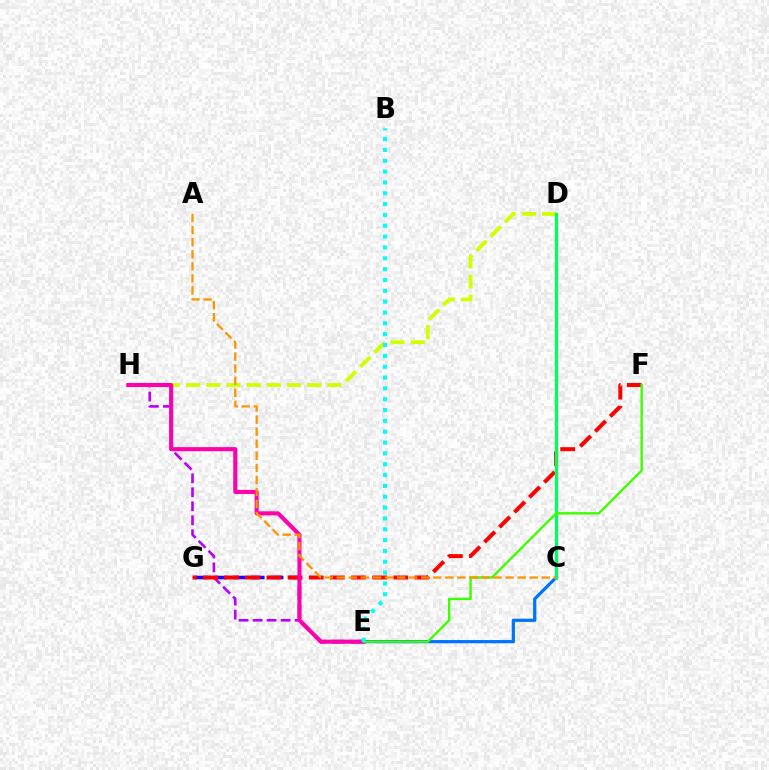{('E', 'G'): [{'color': '#2500ff', 'line_style': 'dashed', 'thickness': 2.56}], ('C', 'E'): [{'color': '#0074ff', 'line_style': 'solid', 'thickness': 2.33}], ('E', 'H'): [{'color': '#b900ff', 'line_style': 'dashed', 'thickness': 1.9}, {'color': '#ff00ac', 'line_style': 'solid', 'thickness': 2.94}], ('F', 'G'): [{'color': '#ff0000', 'line_style': 'dashed', 'thickness': 2.87}], ('D', 'H'): [{'color': '#d1ff00', 'line_style': 'dashed', 'thickness': 2.74}], ('C', 'D'): [{'color': '#00ff5c', 'line_style': 'solid', 'thickness': 2.33}], ('E', 'F'): [{'color': '#3dff00', 'line_style': 'solid', 'thickness': 1.72}], ('A', 'C'): [{'color': '#ff9400', 'line_style': 'dashed', 'thickness': 1.64}], ('B', 'E'): [{'color': '#00fff6', 'line_style': 'dotted', 'thickness': 2.94}]}